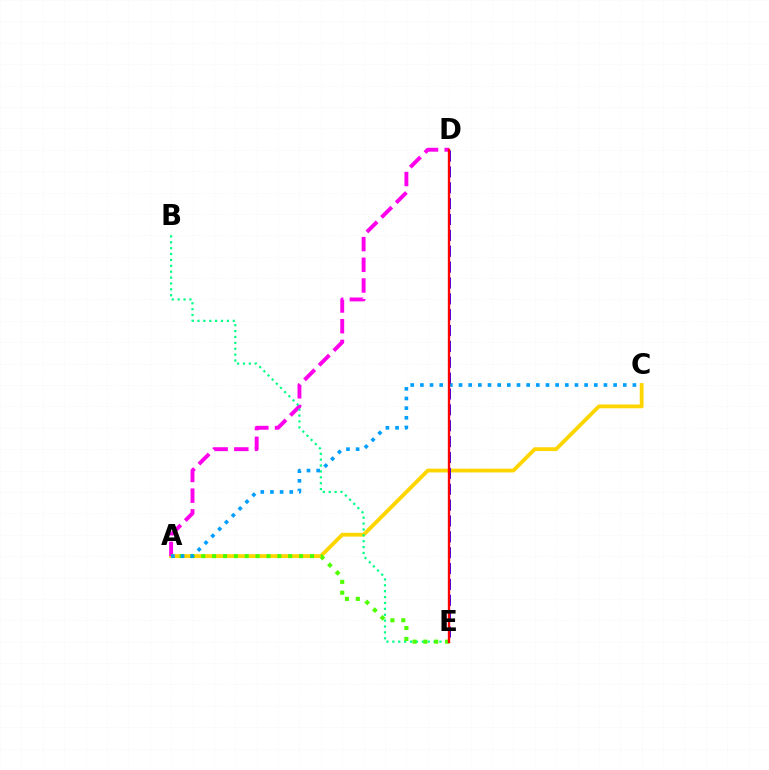{('A', 'C'): [{'color': '#ffd500', 'line_style': 'solid', 'thickness': 2.74}, {'color': '#009eff', 'line_style': 'dotted', 'thickness': 2.62}], ('A', 'D'): [{'color': '#ff00ed', 'line_style': 'dashed', 'thickness': 2.81}], ('B', 'E'): [{'color': '#00ff86', 'line_style': 'dotted', 'thickness': 1.6}], ('A', 'E'): [{'color': '#4fff00', 'line_style': 'dotted', 'thickness': 2.95}], ('D', 'E'): [{'color': '#3700ff', 'line_style': 'dashed', 'thickness': 2.16}, {'color': '#ff0000', 'line_style': 'solid', 'thickness': 1.7}]}